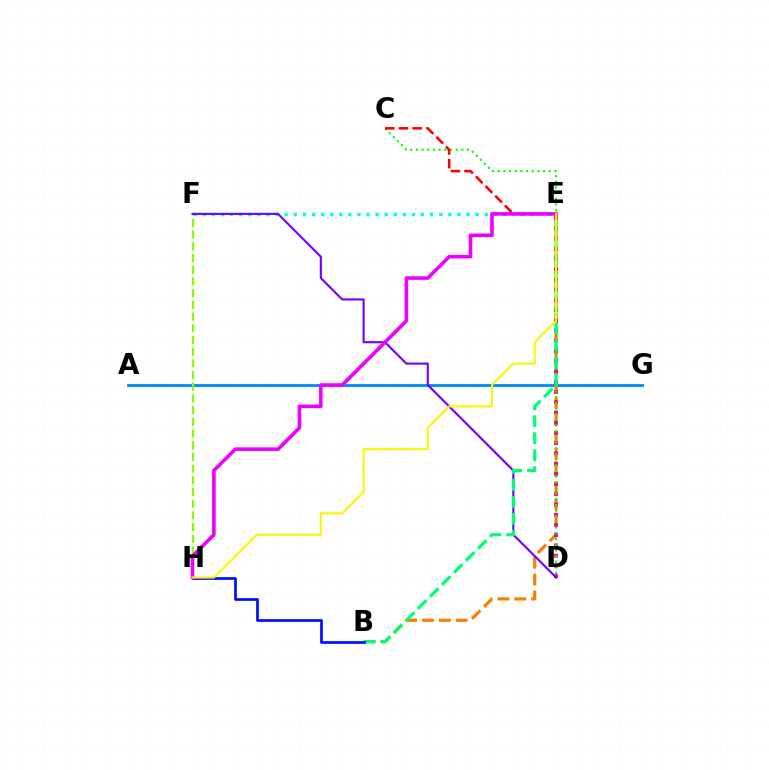{('A', 'G'): [{'color': '#008cff', 'line_style': 'solid', 'thickness': 2.04}], ('F', 'H'): [{'color': '#84ff00', 'line_style': 'dashed', 'thickness': 1.59}], ('B', 'E'): [{'color': '#ff7c00', 'line_style': 'dashed', 'thickness': 2.29}, {'color': '#00ff74', 'line_style': 'dashed', 'thickness': 2.31}], ('D', 'E'): [{'color': '#ff0094', 'line_style': 'dotted', 'thickness': 2.78}], ('C', 'D'): [{'color': '#08ff00', 'line_style': 'dotted', 'thickness': 1.54}], ('E', 'F'): [{'color': '#00fff6', 'line_style': 'dotted', 'thickness': 2.47}], ('C', 'E'): [{'color': '#ff0000', 'line_style': 'dashed', 'thickness': 1.86}], ('D', 'F'): [{'color': '#7200ff', 'line_style': 'solid', 'thickness': 1.52}], ('B', 'H'): [{'color': '#0010ff', 'line_style': 'solid', 'thickness': 1.96}], ('E', 'H'): [{'color': '#ee00ff', 'line_style': 'solid', 'thickness': 2.58}, {'color': '#fcf500', 'line_style': 'solid', 'thickness': 1.52}]}